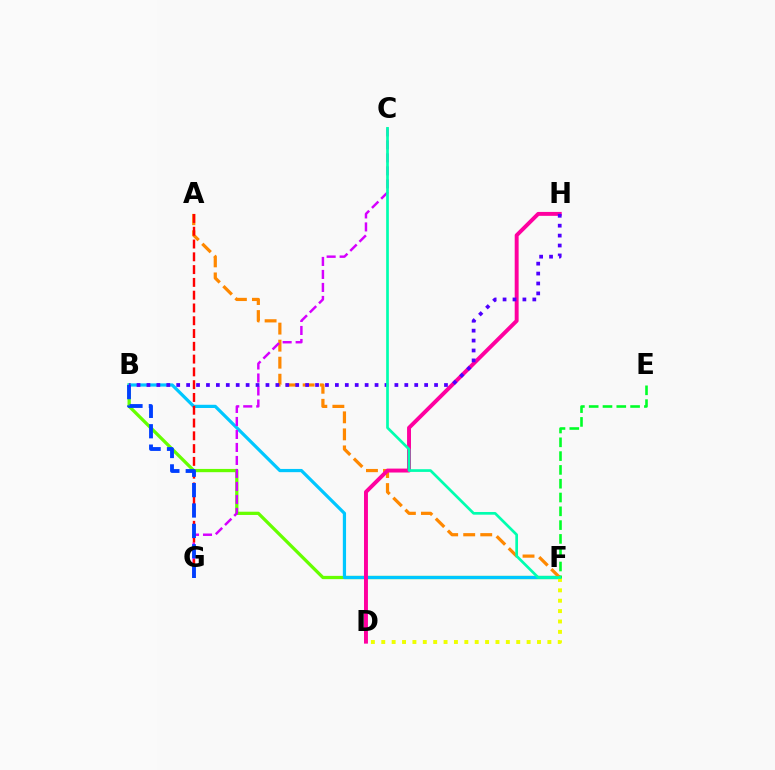{('B', 'F'): [{'color': '#66ff00', 'line_style': 'solid', 'thickness': 2.34}, {'color': '#00c7ff', 'line_style': 'solid', 'thickness': 2.32}], ('A', 'F'): [{'color': '#ff8800', 'line_style': 'dashed', 'thickness': 2.31}], ('D', 'F'): [{'color': '#eeff00', 'line_style': 'dotted', 'thickness': 2.82}], ('D', 'H'): [{'color': '#ff00a0', 'line_style': 'solid', 'thickness': 2.83}], ('C', 'G'): [{'color': '#d600ff', 'line_style': 'dashed', 'thickness': 1.77}], ('E', 'F'): [{'color': '#00ff27', 'line_style': 'dashed', 'thickness': 1.87}], ('A', 'G'): [{'color': '#ff0000', 'line_style': 'dashed', 'thickness': 1.74}], ('B', 'G'): [{'color': '#003fff', 'line_style': 'dashed', 'thickness': 2.77}], ('B', 'H'): [{'color': '#4f00ff', 'line_style': 'dotted', 'thickness': 2.69}], ('C', 'F'): [{'color': '#00ffaf', 'line_style': 'solid', 'thickness': 1.94}]}